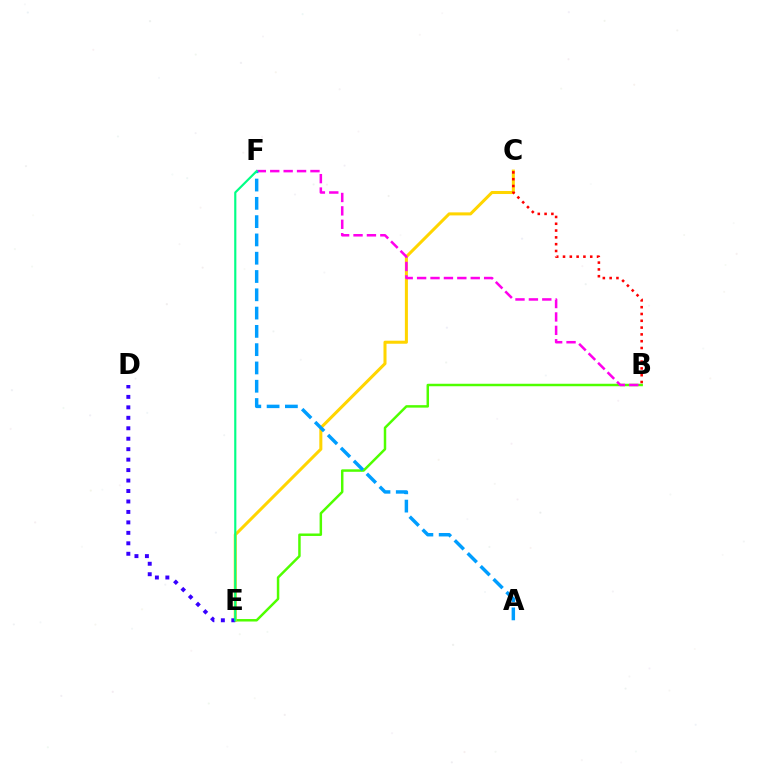{('B', 'E'): [{'color': '#4fff00', 'line_style': 'solid', 'thickness': 1.78}], ('C', 'E'): [{'color': '#ffd500', 'line_style': 'solid', 'thickness': 2.19}], ('D', 'E'): [{'color': '#3700ff', 'line_style': 'dotted', 'thickness': 2.84}], ('B', 'C'): [{'color': '#ff0000', 'line_style': 'dotted', 'thickness': 1.85}], ('B', 'F'): [{'color': '#ff00ed', 'line_style': 'dashed', 'thickness': 1.82}], ('A', 'F'): [{'color': '#009eff', 'line_style': 'dashed', 'thickness': 2.48}], ('E', 'F'): [{'color': '#00ff86', 'line_style': 'solid', 'thickness': 1.56}]}